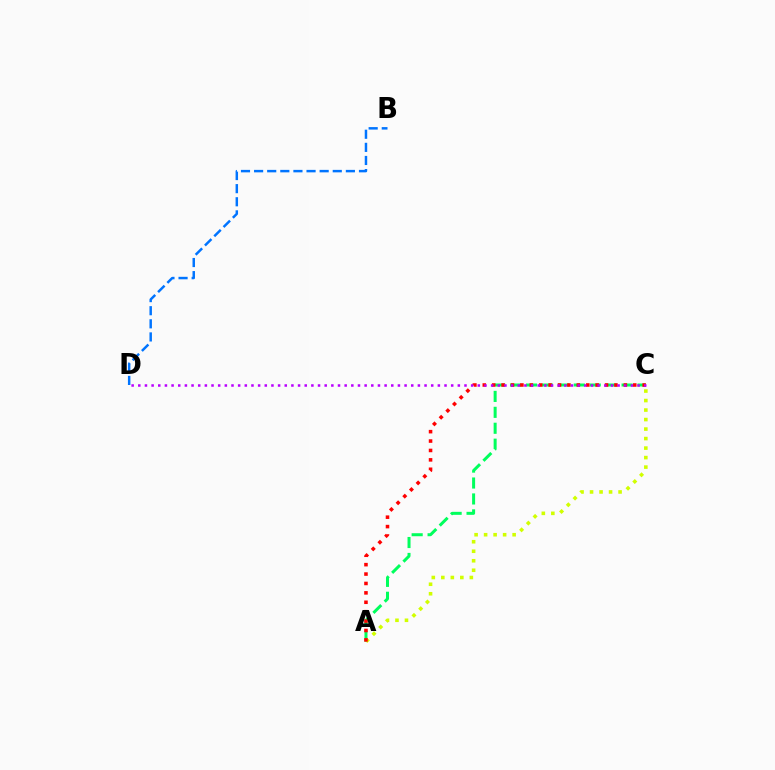{('A', 'C'): [{'color': '#00ff5c', 'line_style': 'dashed', 'thickness': 2.16}, {'color': '#d1ff00', 'line_style': 'dotted', 'thickness': 2.58}, {'color': '#ff0000', 'line_style': 'dotted', 'thickness': 2.56}], ('B', 'D'): [{'color': '#0074ff', 'line_style': 'dashed', 'thickness': 1.78}], ('C', 'D'): [{'color': '#b900ff', 'line_style': 'dotted', 'thickness': 1.81}]}